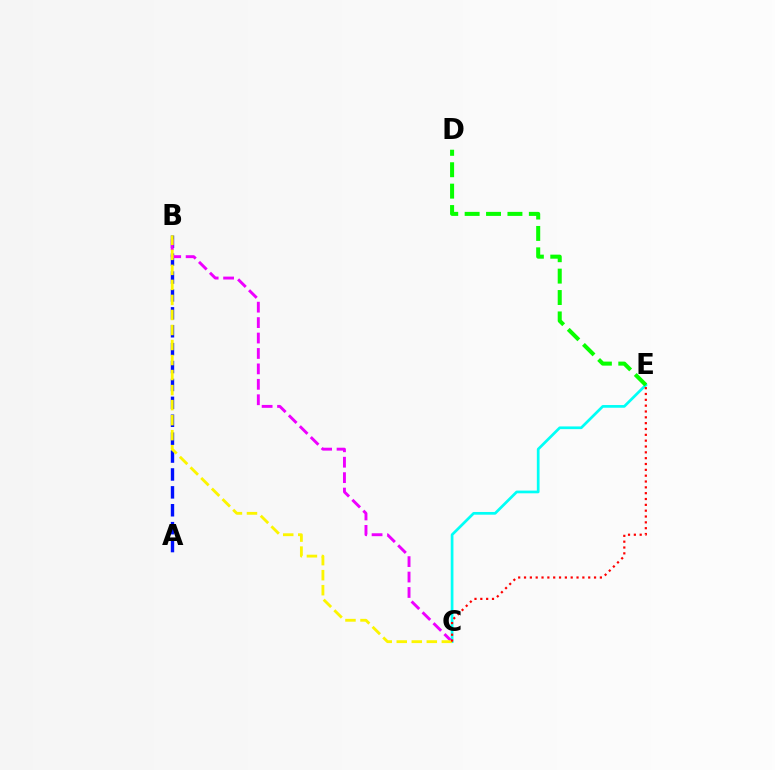{('A', 'B'): [{'color': '#0010ff', 'line_style': 'dashed', 'thickness': 2.43}], ('C', 'E'): [{'color': '#00fff6', 'line_style': 'solid', 'thickness': 1.95}, {'color': '#ff0000', 'line_style': 'dotted', 'thickness': 1.59}], ('D', 'E'): [{'color': '#08ff00', 'line_style': 'dashed', 'thickness': 2.91}], ('B', 'C'): [{'color': '#ee00ff', 'line_style': 'dashed', 'thickness': 2.1}, {'color': '#fcf500', 'line_style': 'dashed', 'thickness': 2.04}]}